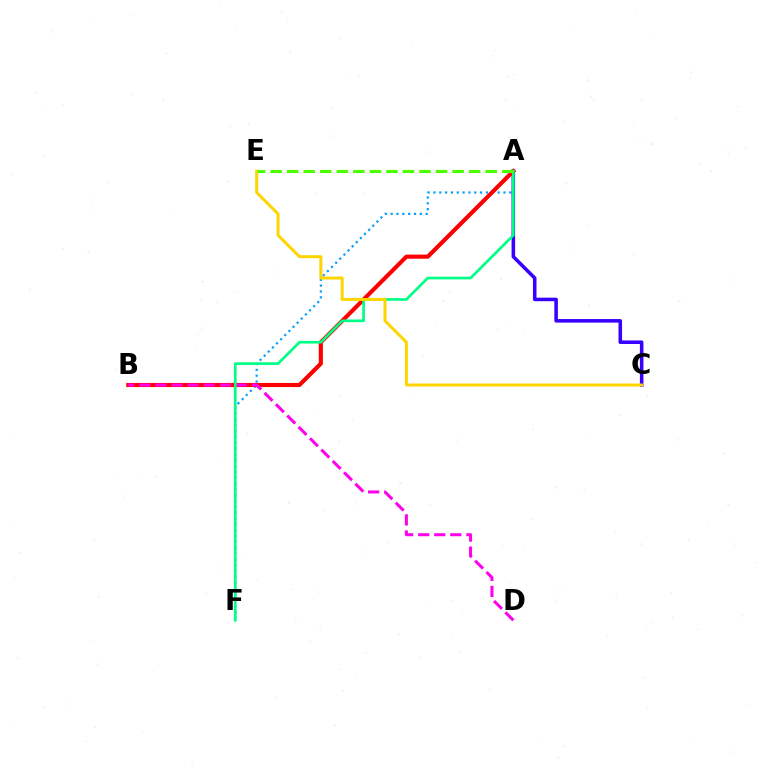{('A', 'F'): [{'color': '#009eff', 'line_style': 'dotted', 'thickness': 1.58}, {'color': '#00ff86', 'line_style': 'solid', 'thickness': 1.93}], ('A', 'C'): [{'color': '#3700ff', 'line_style': 'solid', 'thickness': 2.56}], ('A', 'B'): [{'color': '#ff0000', 'line_style': 'solid', 'thickness': 2.97}], ('B', 'D'): [{'color': '#ff00ed', 'line_style': 'dashed', 'thickness': 2.18}], ('C', 'E'): [{'color': '#ffd500', 'line_style': 'solid', 'thickness': 2.15}], ('A', 'E'): [{'color': '#4fff00', 'line_style': 'dashed', 'thickness': 2.25}]}